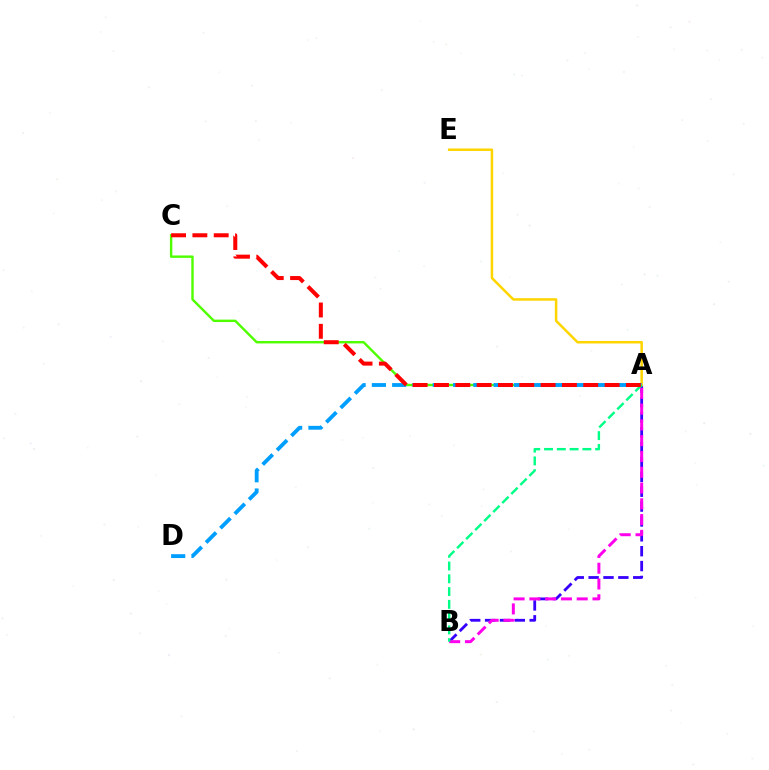{('A', 'B'): [{'color': '#3700ff', 'line_style': 'dashed', 'thickness': 2.02}, {'color': '#ff00ed', 'line_style': 'dashed', 'thickness': 2.14}, {'color': '#00ff86', 'line_style': 'dashed', 'thickness': 1.74}], ('A', 'C'): [{'color': '#4fff00', 'line_style': 'solid', 'thickness': 1.74}, {'color': '#ff0000', 'line_style': 'dashed', 'thickness': 2.9}], ('A', 'E'): [{'color': '#ffd500', 'line_style': 'solid', 'thickness': 1.8}], ('A', 'D'): [{'color': '#009eff', 'line_style': 'dashed', 'thickness': 2.76}]}